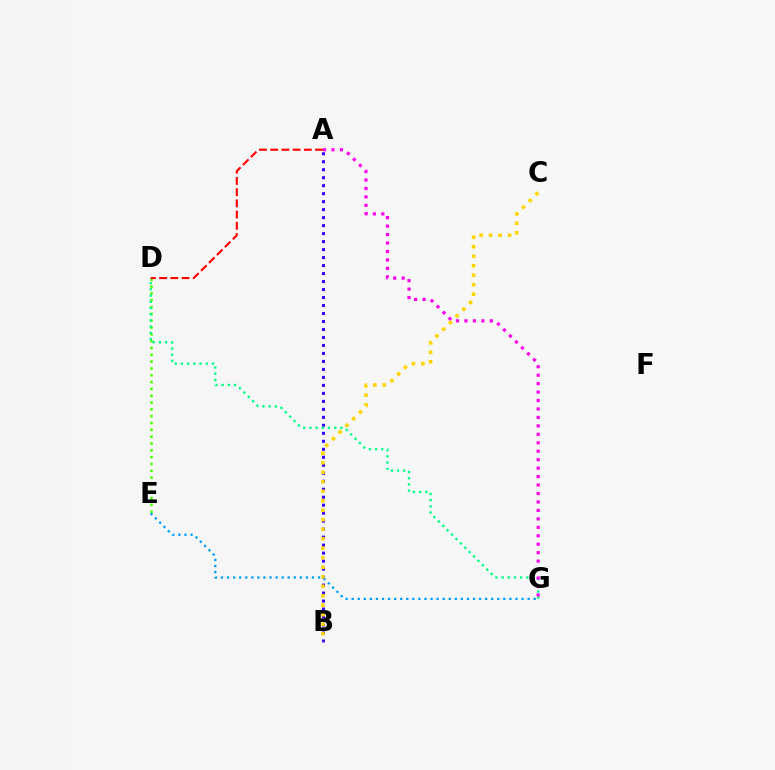{('A', 'B'): [{'color': '#3700ff', 'line_style': 'dotted', 'thickness': 2.17}], ('D', 'E'): [{'color': '#4fff00', 'line_style': 'dotted', 'thickness': 1.85}], ('E', 'G'): [{'color': '#009eff', 'line_style': 'dotted', 'thickness': 1.65}], ('A', 'D'): [{'color': '#ff0000', 'line_style': 'dashed', 'thickness': 1.52}], ('D', 'G'): [{'color': '#00ff86', 'line_style': 'dotted', 'thickness': 1.69}], ('B', 'C'): [{'color': '#ffd500', 'line_style': 'dotted', 'thickness': 2.58}], ('A', 'G'): [{'color': '#ff00ed', 'line_style': 'dotted', 'thickness': 2.3}]}